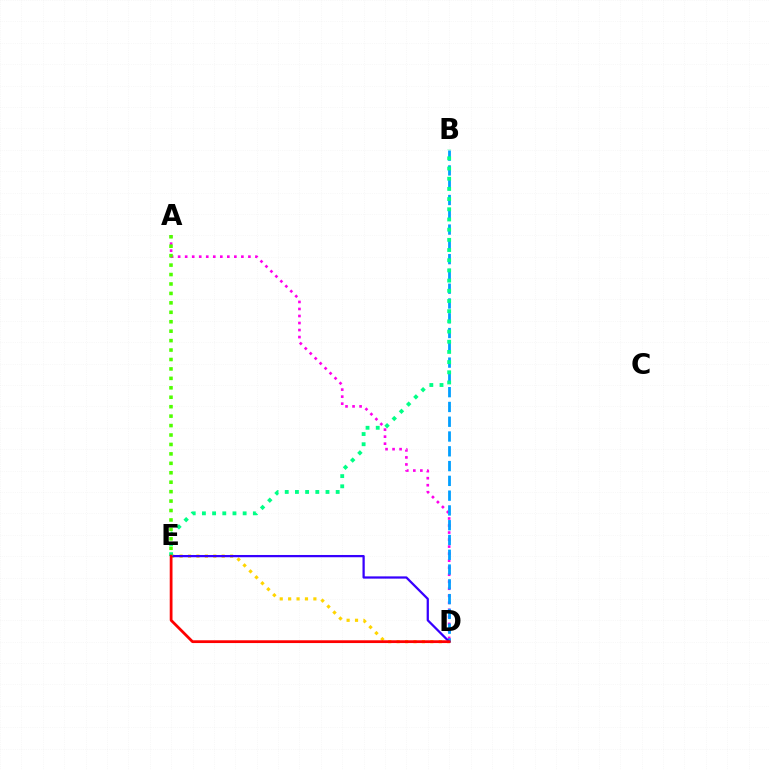{('A', 'D'): [{'color': '#ff00ed', 'line_style': 'dotted', 'thickness': 1.91}], ('B', 'D'): [{'color': '#009eff', 'line_style': 'dashed', 'thickness': 2.01}], ('D', 'E'): [{'color': '#ffd500', 'line_style': 'dotted', 'thickness': 2.29}, {'color': '#3700ff', 'line_style': 'solid', 'thickness': 1.62}, {'color': '#ff0000', 'line_style': 'solid', 'thickness': 2.0}], ('B', 'E'): [{'color': '#00ff86', 'line_style': 'dotted', 'thickness': 2.77}], ('A', 'E'): [{'color': '#4fff00', 'line_style': 'dotted', 'thickness': 2.56}]}